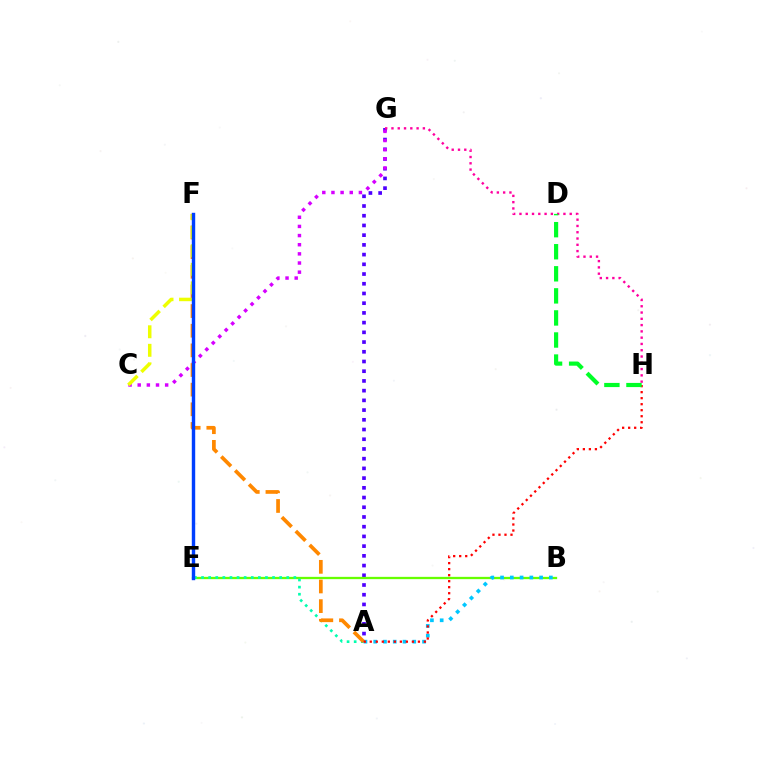{('A', 'G'): [{'color': '#4f00ff', 'line_style': 'dotted', 'thickness': 2.64}], ('B', 'E'): [{'color': '#66ff00', 'line_style': 'solid', 'thickness': 1.65}], ('A', 'B'): [{'color': '#00c7ff', 'line_style': 'dotted', 'thickness': 2.65}], ('A', 'E'): [{'color': '#00ffaf', 'line_style': 'dotted', 'thickness': 1.93}], ('C', 'G'): [{'color': '#d600ff', 'line_style': 'dotted', 'thickness': 2.49}], ('A', 'F'): [{'color': '#ff8800', 'line_style': 'dashed', 'thickness': 2.67}], ('G', 'H'): [{'color': '#ff00a0', 'line_style': 'dotted', 'thickness': 1.71}], ('C', 'F'): [{'color': '#eeff00', 'line_style': 'dashed', 'thickness': 2.52}], ('A', 'H'): [{'color': '#ff0000', 'line_style': 'dotted', 'thickness': 1.63}], ('E', 'F'): [{'color': '#003fff', 'line_style': 'solid', 'thickness': 2.46}], ('D', 'H'): [{'color': '#00ff27', 'line_style': 'dashed', 'thickness': 3.0}]}